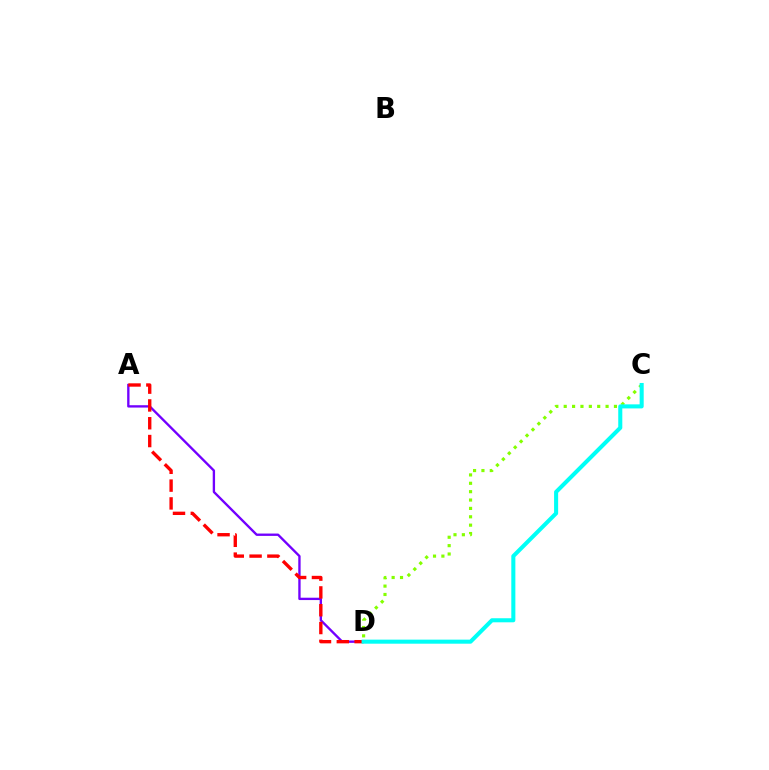{('A', 'D'): [{'color': '#7200ff', 'line_style': 'solid', 'thickness': 1.69}, {'color': '#ff0000', 'line_style': 'dashed', 'thickness': 2.42}], ('C', 'D'): [{'color': '#84ff00', 'line_style': 'dotted', 'thickness': 2.28}, {'color': '#00fff6', 'line_style': 'solid', 'thickness': 2.92}]}